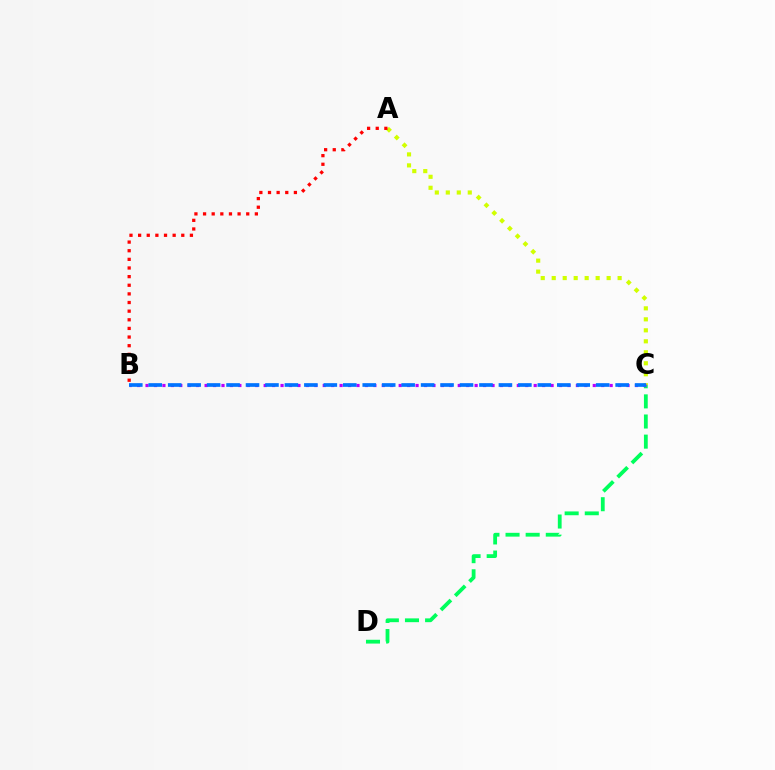{('C', 'D'): [{'color': '#00ff5c', 'line_style': 'dashed', 'thickness': 2.73}], ('A', 'C'): [{'color': '#d1ff00', 'line_style': 'dotted', 'thickness': 2.98}], ('B', 'C'): [{'color': '#b900ff', 'line_style': 'dotted', 'thickness': 2.29}, {'color': '#0074ff', 'line_style': 'dashed', 'thickness': 2.64}], ('A', 'B'): [{'color': '#ff0000', 'line_style': 'dotted', 'thickness': 2.35}]}